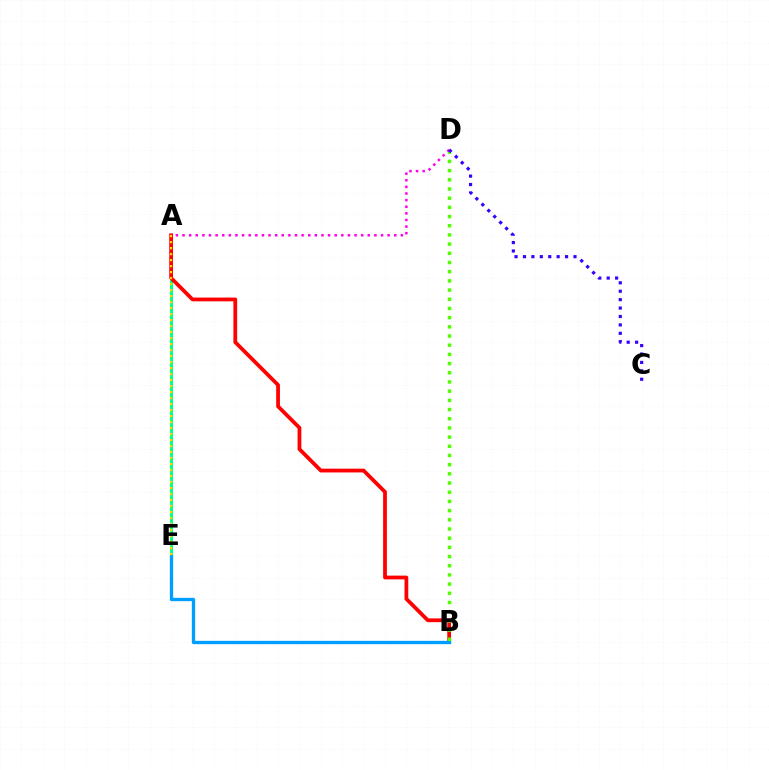{('A', 'E'): [{'color': '#00ff86', 'line_style': 'solid', 'thickness': 2.14}, {'color': '#ffd500', 'line_style': 'dotted', 'thickness': 1.63}], ('A', 'B'): [{'color': '#ff0000', 'line_style': 'solid', 'thickness': 2.72}], ('B', 'E'): [{'color': '#009eff', 'line_style': 'solid', 'thickness': 2.4}], ('B', 'D'): [{'color': '#4fff00', 'line_style': 'dotted', 'thickness': 2.5}], ('A', 'D'): [{'color': '#ff00ed', 'line_style': 'dotted', 'thickness': 1.8}], ('C', 'D'): [{'color': '#3700ff', 'line_style': 'dotted', 'thickness': 2.29}]}